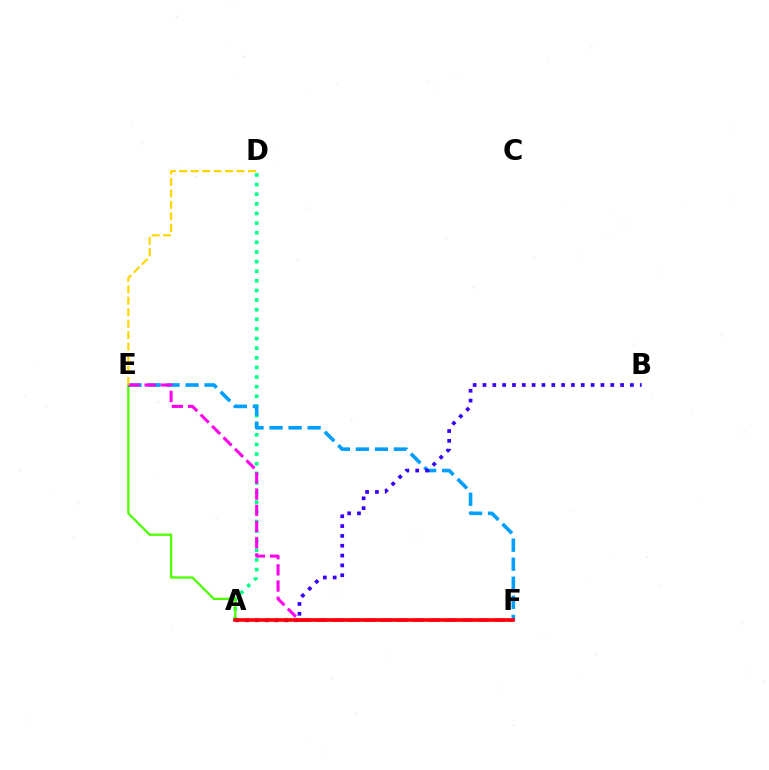{('A', 'D'): [{'color': '#00ff86', 'line_style': 'dotted', 'thickness': 2.62}], ('A', 'E'): [{'color': '#4fff00', 'line_style': 'solid', 'thickness': 1.65}], ('E', 'F'): [{'color': '#009eff', 'line_style': 'dashed', 'thickness': 2.59}, {'color': '#ff00ed', 'line_style': 'dashed', 'thickness': 2.2}], ('A', 'B'): [{'color': '#3700ff', 'line_style': 'dotted', 'thickness': 2.67}], ('D', 'E'): [{'color': '#ffd500', 'line_style': 'dashed', 'thickness': 1.56}], ('A', 'F'): [{'color': '#ff0000', 'line_style': 'solid', 'thickness': 2.61}]}